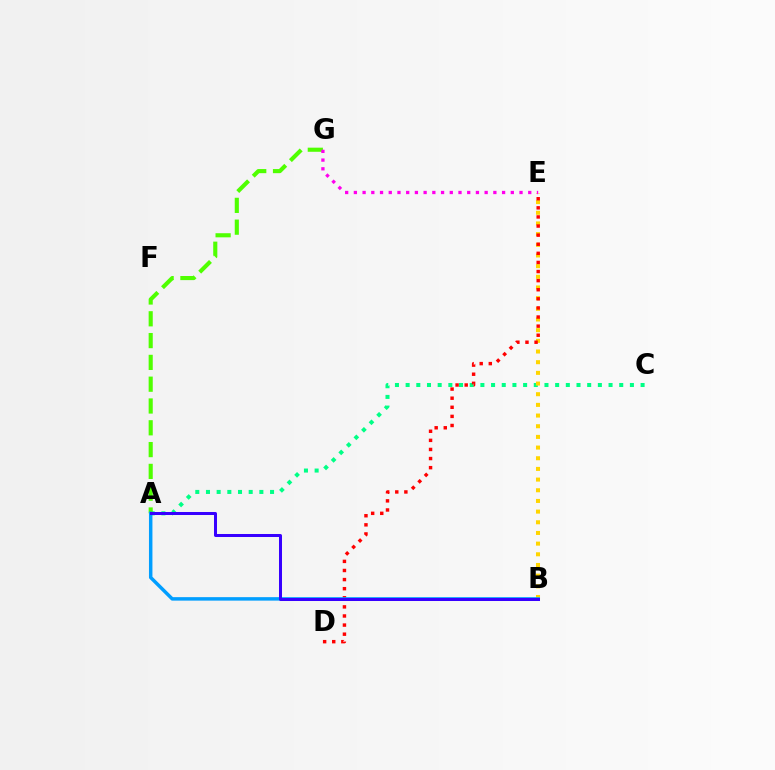{('A', 'C'): [{'color': '#00ff86', 'line_style': 'dotted', 'thickness': 2.9}], ('B', 'E'): [{'color': '#ffd500', 'line_style': 'dotted', 'thickness': 2.9}], ('D', 'E'): [{'color': '#ff0000', 'line_style': 'dotted', 'thickness': 2.47}], ('A', 'G'): [{'color': '#4fff00', 'line_style': 'dashed', 'thickness': 2.96}], ('A', 'B'): [{'color': '#009eff', 'line_style': 'solid', 'thickness': 2.5}, {'color': '#3700ff', 'line_style': 'solid', 'thickness': 2.16}], ('E', 'G'): [{'color': '#ff00ed', 'line_style': 'dotted', 'thickness': 2.37}]}